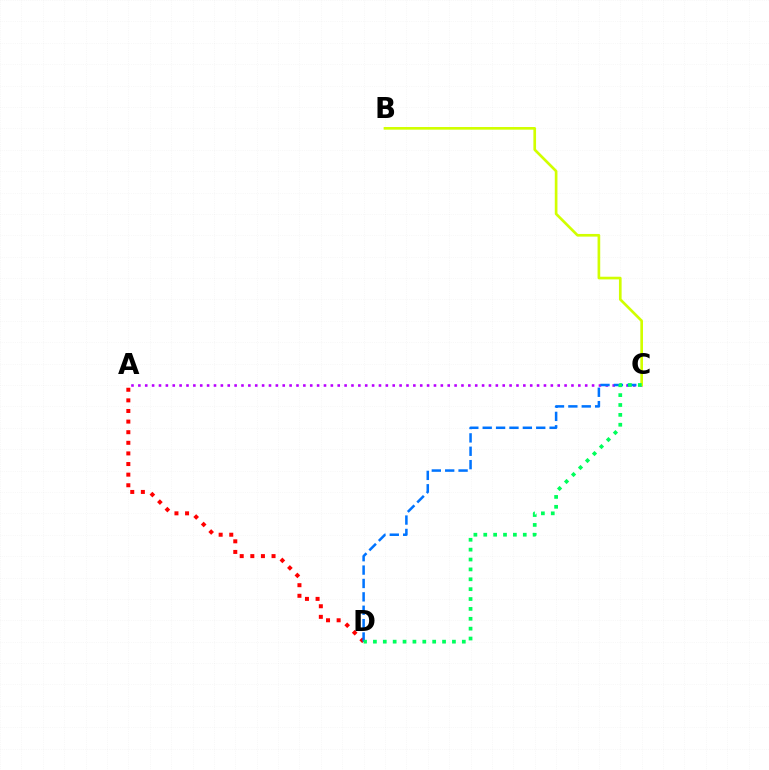{('A', 'D'): [{'color': '#ff0000', 'line_style': 'dotted', 'thickness': 2.88}], ('A', 'C'): [{'color': '#b900ff', 'line_style': 'dotted', 'thickness': 1.87}], ('C', 'D'): [{'color': '#0074ff', 'line_style': 'dashed', 'thickness': 1.82}, {'color': '#00ff5c', 'line_style': 'dotted', 'thickness': 2.68}], ('B', 'C'): [{'color': '#d1ff00', 'line_style': 'solid', 'thickness': 1.92}]}